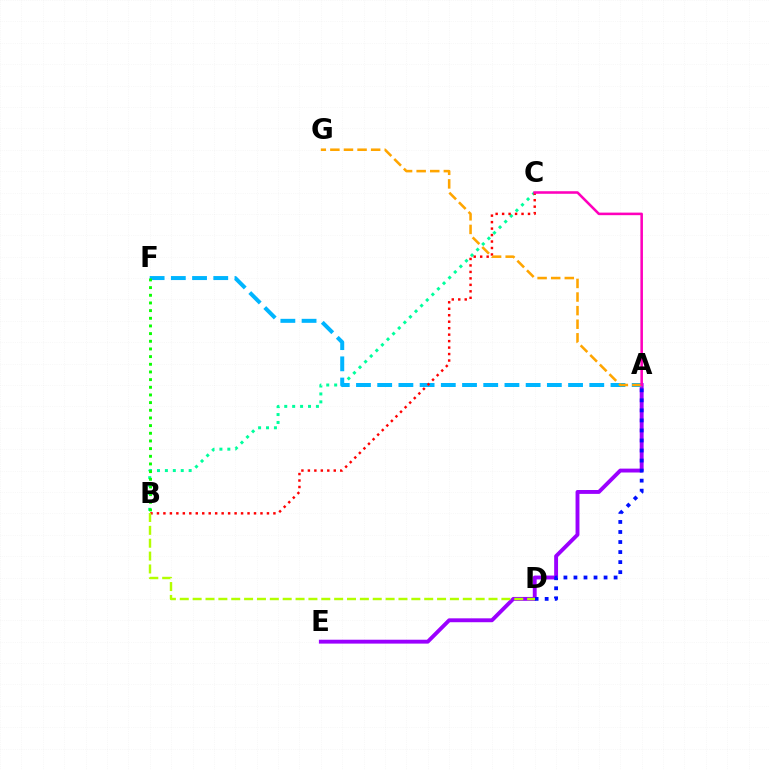{('B', 'C'): [{'color': '#00ff9d', 'line_style': 'dotted', 'thickness': 2.15}, {'color': '#ff0000', 'line_style': 'dotted', 'thickness': 1.76}], ('A', 'E'): [{'color': '#9b00ff', 'line_style': 'solid', 'thickness': 2.8}], ('A', 'F'): [{'color': '#00b5ff', 'line_style': 'dashed', 'thickness': 2.88}], ('A', 'D'): [{'color': '#0010ff', 'line_style': 'dotted', 'thickness': 2.73}], ('B', 'F'): [{'color': '#08ff00', 'line_style': 'dotted', 'thickness': 2.08}], ('A', 'G'): [{'color': '#ffa500', 'line_style': 'dashed', 'thickness': 1.85}], ('B', 'D'): [{'color': '#b3ff00', 'line_style': 'dashed', 'thickness': 1.75}], ('A', 'C'): [{'color': '#ff00bd', 'line_style': 'solid', 'thickness': 1.84}]}